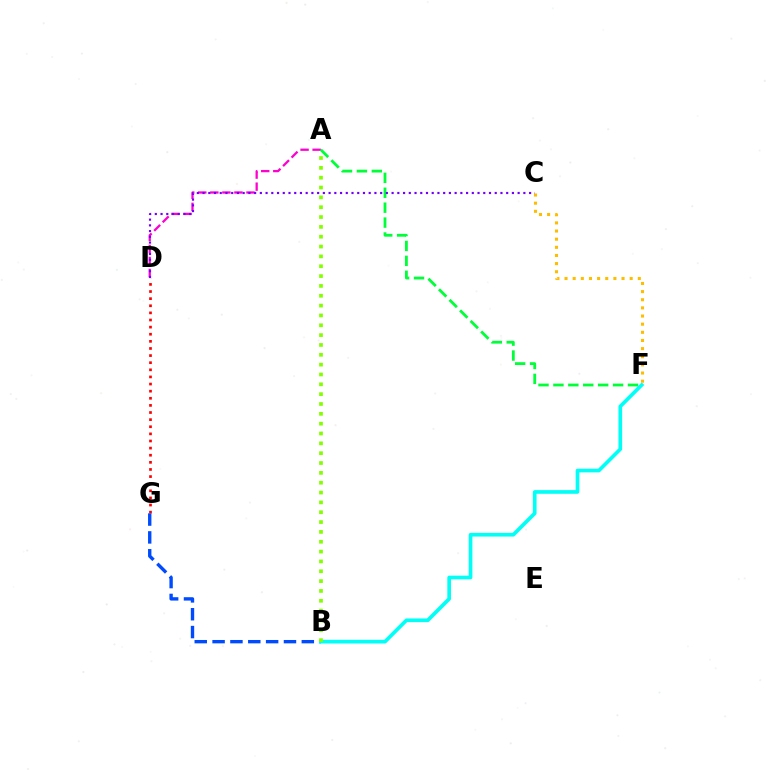{('A', 'D'): [{'color': '#ff00cf', 'line_style': 'dashed', 'thickness': 1.64}], ('D', 'G'): [{'color': '#ff0000', 'line_style': 'dotted', 'thickness': 1.93}], ('B', 'G'): [{'color': '#004bff', 'line_style': 'dashed', 'thickness': 2.42}], ('B', 'F'): [{'color': '#00fff6', 'line_style': 'solid', 'thickness': 2.64}], ('C', 'F'): [{'color': '#ffbd00', 'line_style': 'dotted', 'thickness': 2.21}], ('A', 'F'): [{'color': '#00ff39', 'line_style': 'dashed', 'thickness': 2.03}], ('A', 'B'): [{'color': '#84ff00', 'line_style': 'dotted', 'thickness': 2.67}], ('C', 'D'): [{'color': '#7200ff', 'line_style': 'dotted', 'thickness': 1.56}]}